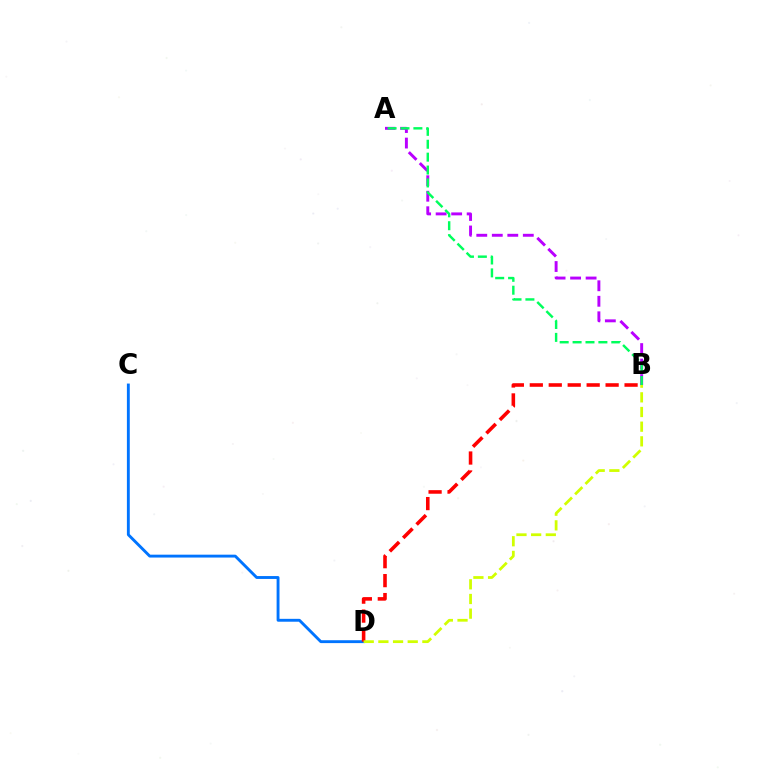{('C', 'D'): [{'color': '#0074ff', 'line_style': 'solid', 'thickness': 2.07}], ('A', 'B'): [{'color': '#b900ff', 'line_style': 'dashed', 'thickness': 2.11}, {'color': '#00ff5c', 'line_style': 'dashed', 'thickness': 1.75}], ('B', 'D'): [{'color': '#ff0000', 'line_style': 'dashed', 'thickness': 2.57}, {'color': '#d1ff00', 'line_style': 'dashed', 'thickness': 1.99}]}